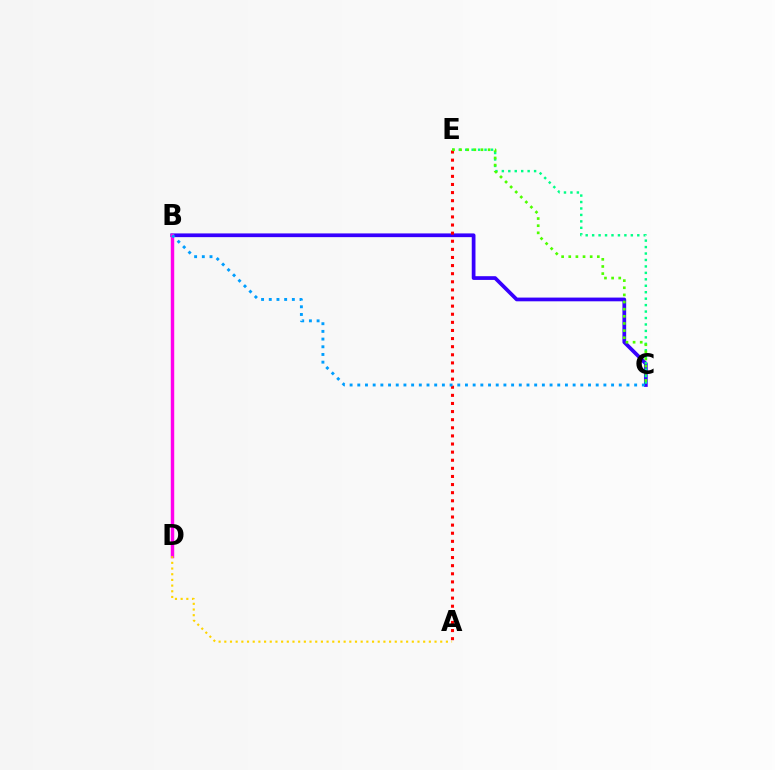{('B', 'C'): [{'color': '#3700ff', 'line_style': 'solid', 'thickness': 2.68}, {'color': '#009eff', 'line_style': 'dotted', 'thickness': 2.09}], ('B', 'D'): [{'color': '#ff00ed', 'line_style': 'solid', 'thickness': 2.48}], ('A', 'E'): [{'color': '#ff0000', 'line_style': 'dotted', 'thickness': 2.2}], ('C', 'E'): [{'color': '#00ff86', 'line_style': 'dotted', 'thickness': 1.75}, {'color': '#4fff00', 'line_style': 'dotted', 'thickness': 1.94}], ('A', 'D'): [{'color': '#ffd500', 'line_style': 'dotted', 'thickness': 1.54}]}